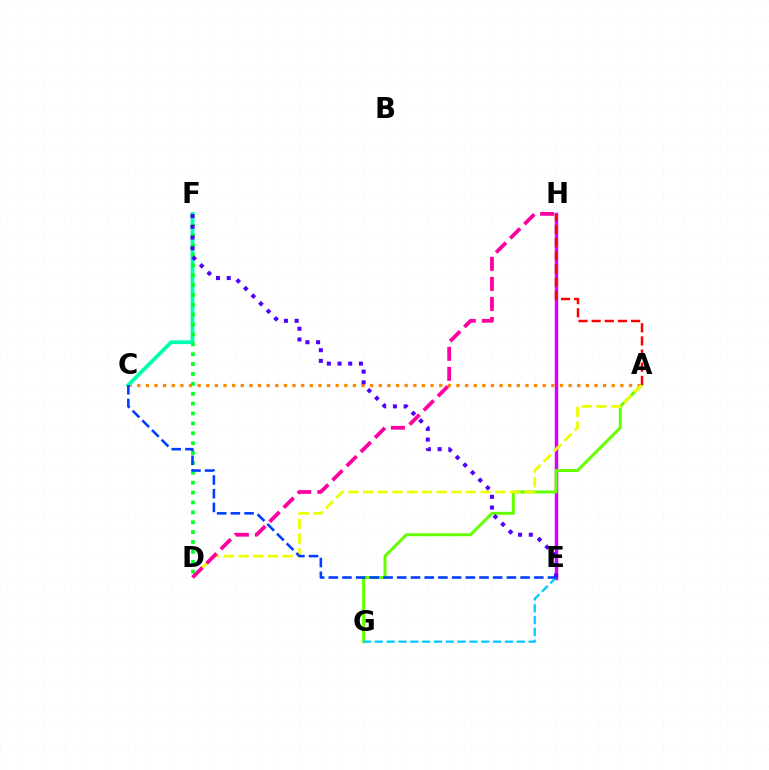{('E', 'H'): [{'color': '#d600ff', 'line_style': 'solid', 'thickness': 2.48}], ('A', 'G'): [{'color': '#66ff00', 'line_style': 'solid', 'thickness': 2.16}], ('A', 'C'): [{'color': '#ff8800', 'line_style': 'dotted', 'thickness': 2.34}], ('E', 'G'): [{'color': '#00c7ff', 'line_style': 'dashed', 'thickness': 1.61}], ('C', 'F'): [{'color': '#00ffaf', 'line_style': 'solid', 'thickness': 2.72}], ('A', 'D'): [{'color': '#eeff00', 'line_style': 'dashed', 'thickness': 1.99}], ('D', 'F'): [{'color': '#00ff27', 'line_style': 'dotted', 'thickness': 2.69}], ('D', 'H'): [{'color': '#ff00a0', 'line_style': 'dashed', 'thickness': 2.72}], ('E', 'F'): [{'color': '#4f00ff', 'line_style': 'dotted', 'thickness': 2.91}], ('C', 'E'): [{'color': '#003fff', 'line_style': 'dashed', 'thickness': 1.86}], ('A', 'H'): [{'color': '#ff0000', 'line_style': 'dashed', 'thickness': 1.79}]}